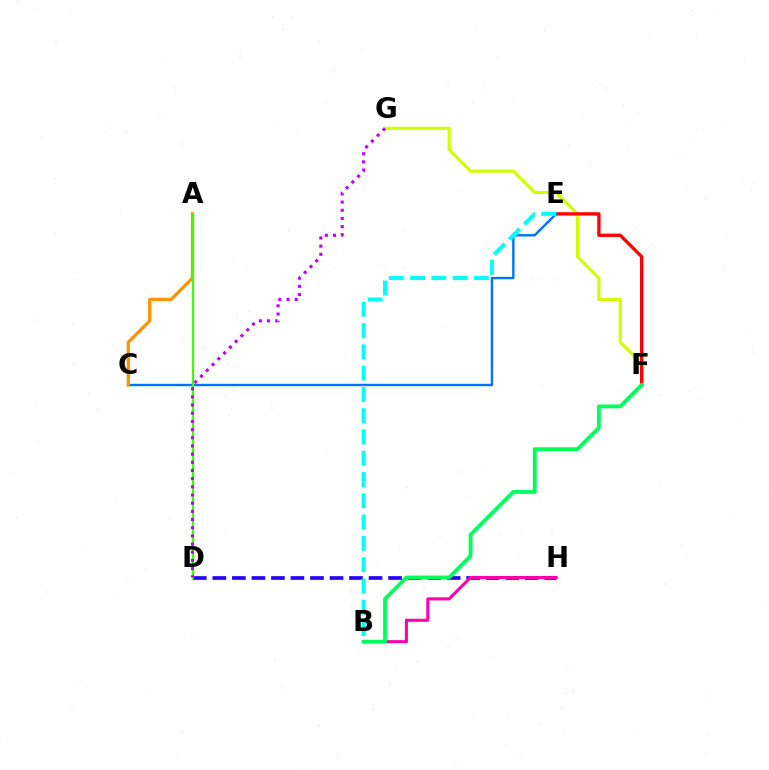{('D', 'H'): [{'color': '#2500ff', 'line_style': 'dashed', 'thickness': 2.65}], ('F', 'G'): [{'color': '#d1ff00', 'line_style': 'solid', 'thickness': 2.27}], ('B', 'H'): [{'color': '#ff00ac', 'line_style': 'solid', 'thickness': 2.21}], ('E', 'F'): [{'color': '#ff0000', 'line_style': 'solid', 'thickness': 2.4}], ('C', 'E'): [{'color': '#0074ff', 'line_style': 'solid', 'thickness': 1.73}], ('A', 'C'): [{'color': '#ff9400', 'line_style': 'solid', 'thickness': 2.36}], ('A', 'D'): [{'color': '#3dff00', 'line_style': 'solid', 'thickness': 1.58}], ('D', 'G'): [{'color': '#b900ff', 'line_style': 'dotted', 'thickness': 2.22}], ('B', 'F'): [{'color': '#00ff5c', 'line_style': 'solid', 'thickness': 2.76}], ('B', 'E'): [{'color': '#00fff6', 'line_style': 'dashed', 'thickness': 2.89}]}